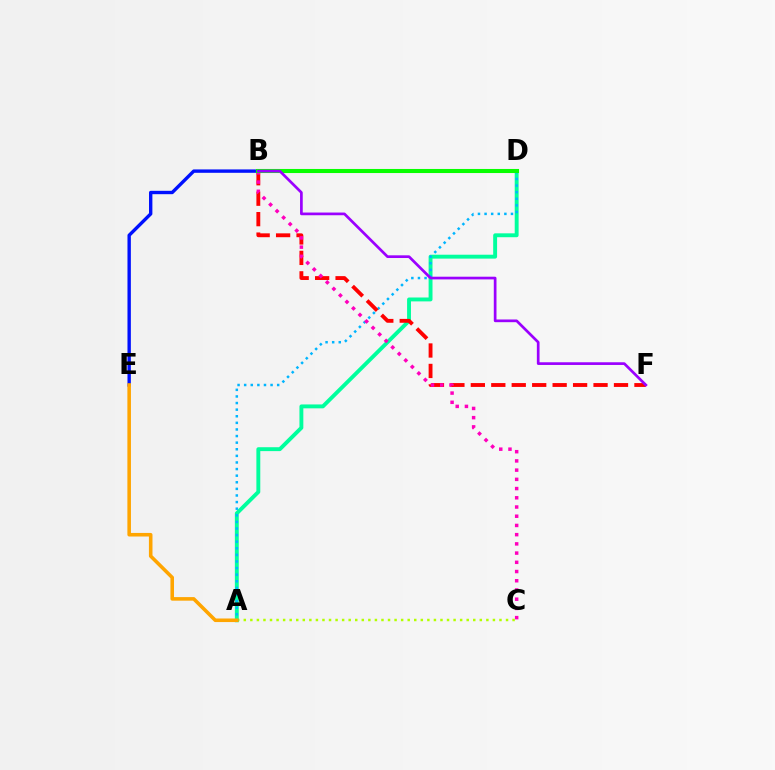{('A', 'C'): [{'color': '#b3ff00', 'line_style': 'dotted', 'thickness': 1.78}], ('A', 'D'): [{'color': '#00ff9d', 'line_style': 'solid', 'thickness': 2.8}, {'color': '#00b5ff', 'line_style': 'dotted', 'thickness': 1.79}], ('B', 'E'): [{'color': '#0010ff', 'line_style': 'solid', 'thickness': 2.43}], ('A', 'E'): [{'color': '#ffa500', 'line_style': 'solid', 'thickness': 2.57}], ('B', 'F'): [{'color': '#ff0000', 'line_style': 'dashed', 'thickness': 2.78}, {'color': '#9b00ff', 'line_style': 'solid', 'thickness': 1.94}], ('B', 'C'): [{'color': '#ff00bd', 'line_style': 'dotted', 'thickness': 2.5}], ('B', 'D'): [{'color': '#08ff00', 'line_style': 'solid', 'thickness': 2.93}]}